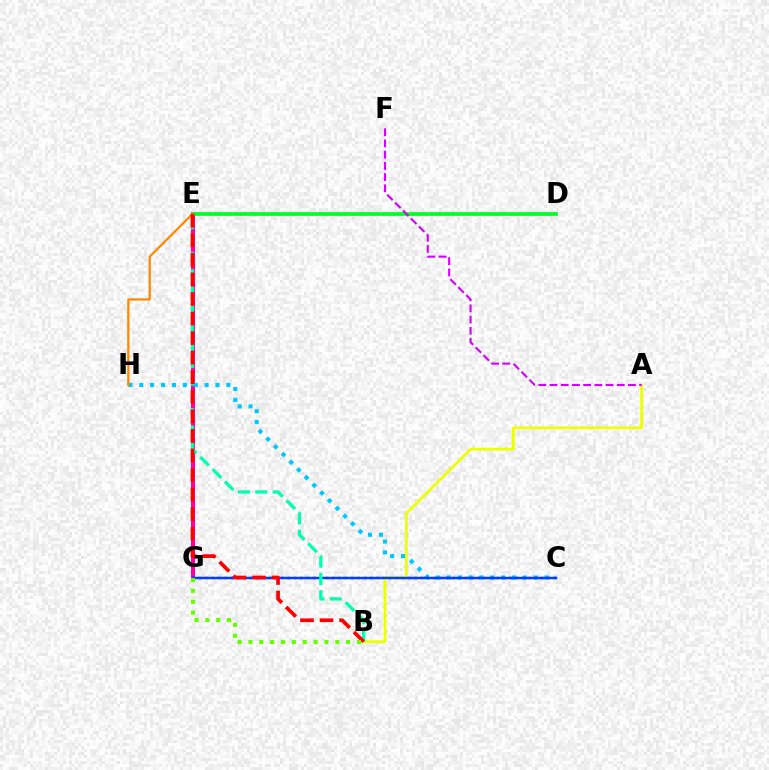{('E', 'G'): [{'color': '#ff00a0', 'line_style': 'solid', 'thickness': 2.9}], ('C', 'H'): [{'color': '#00c7ff', 'line_style': 'dotted', 'thickness': 2.96}], ('C', 'G'): [{'color': '#4f00ff', 'line_style': 'dotted', 'thickness': 1.72}, {'color': '#003fff', 'line_style': 'solid', 'thickness': 1.77}], ('A', 'B'): [{'color': '#eeff00', 'line_style': 'solid', 'thickness': 1.96}], ('D', 'E'): [{'color': '#00ff27', 'line_style': 'solid', 'thickness': 2.68}], ('E', 'H'): [{'color': '#ff8800', 'line_style': 'solid', 'thickness': 1.62}], ('B', 'E'): [{'color': '#00ffaf', 'line_style': 'dashed', 'thickness': 2.36}, {'color': '#ff0000', 'line_style': 'dashed', 'thickness': 2.66}], ('B', 'G'): [{'color': '#66ff00', 'line_style': 'dotted', 'thickness': 2.95}], ('A', 'F'): [{'color': '#d600ff', 'line_style': 'dashed', 'thickness': 1.52}]}